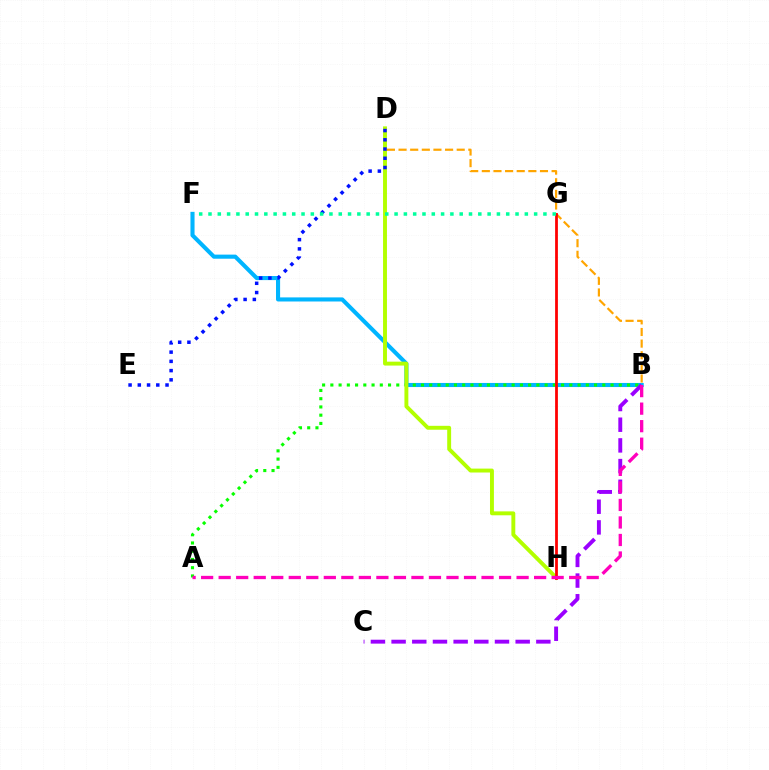{('B', 'F'): [{'color': '#00b5ff', 'line_style': 'solid', 'thickness': 2.95}], ('B', 'D'): [{'color': '#ffa500', 'line_style': 'dashed', 'thickness': 1.58}], ('A', 'B'): [{'color': '#08ff00', 'line_style': 'dotted', 'thickness': 2.24}, {'color': '#ff00bd', 'line_style': 'dashed', 'thickness': 2.38}], ('B', 'C'): [{'color': '#9b00ff', 'line_style': 'dashed', 'thickness': 2.81}], ('D', 'H'): [{'color': '#b3ff00', 'line_style': 'solid', 'thickness': 2.82}], ('G', 'H'): [{'color': '#ff0000', 'line_style': 'solid', 'thickness': 2.0}], ('D', 'E'): [{'color': '#0010ff', 'line_style': 'dotted', 'thickness': 2.51}], ('F', 'G'): [{'color': '#00ff9d', 'line_style': 'dotted', 'thickness': 2.53}]}